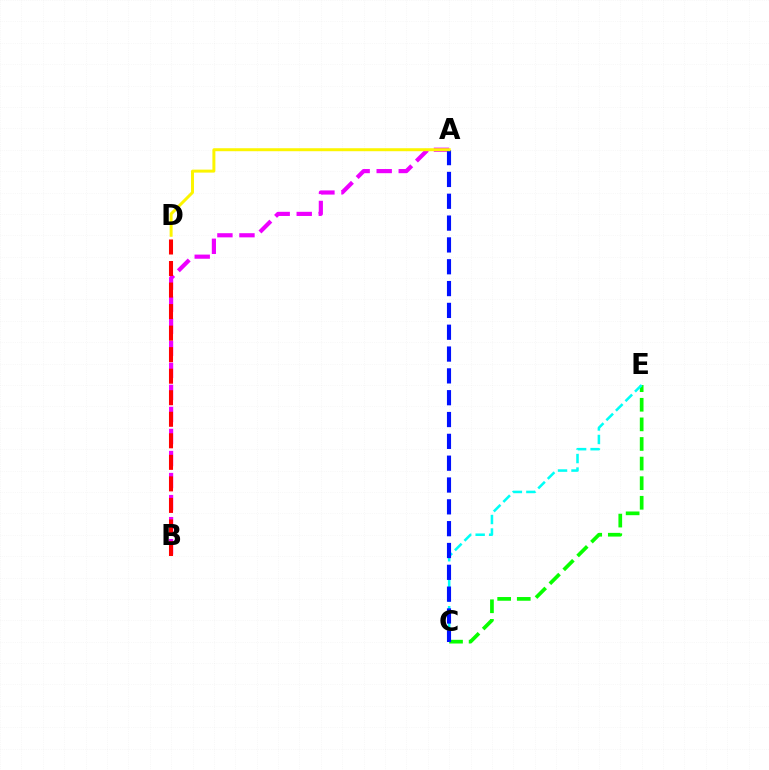{('A', 'B'): [{'color': '#ee00ff', 'line_style': 'dashed', 'thickness': 2.99}], ('B', 'D'): [{'color': '#ff0000', 'line_style': 'dashed', 'thickness': 2.93}], ('C', 'E'): [{'color': '#08ff00', 'line_style': 'dashed', 'thickness': 2.66}, {'color': '#00fff6', 'line_style': 'dashed', 'thickness': 1.83}], ('A', 'C'): [{'color': '#0010ff', 'line_style': 'dashed', 'thickness': 2.97}], ('A', 'D'): [{'color': '#fcf500', 'line_style': 'solid', 'thickness': 2.14}]}